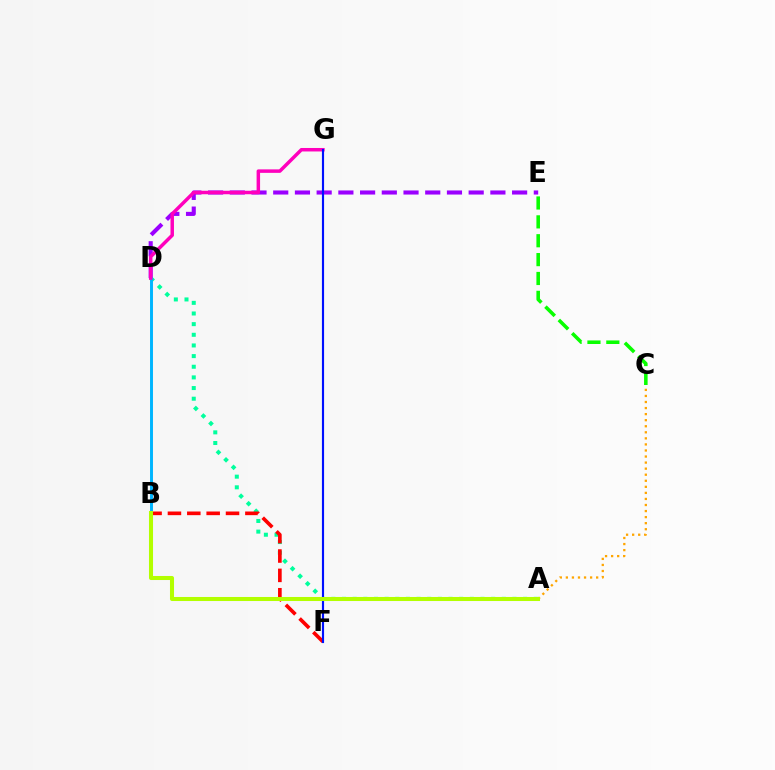{('A', 'D'): [{'color': '#00ff9d', 'line_style': 'dotted', 'thickness': 2.89}], ('D', 'E'): [{'color': '#9b00ff', 'line_style': 'dashed', 'thickness': 2.95}], ('C', 'E'): [{'color': '#08ff00', 'line_style': 'dashed', 'thickness': 2.56}], ('B', 'D'): [{'color': '#00b5ff', 'line_style': 'solid', 'thickness': 2.12}], ('D', 'G'): [{'color': '#ff00bd', 'line_style': 'solid', 'thickness': 2.51}], ('B', 'F'): [{'color': '#ff0000', 'line_style': 'dashed', 'thickness': 2.63}], ('F', 'G'): [{'color': '#0010ff', 'line_style': 'solid', 'thickness': 1.55}], ('A', 'C'): [{'color': '#ffa500', 'line_style': 'dotted', 'thickness': 1.65}], ('A', 'B'): [{'color': '#b3ff00', 'line_style': 'solid', 'thickness': 2.92}]}